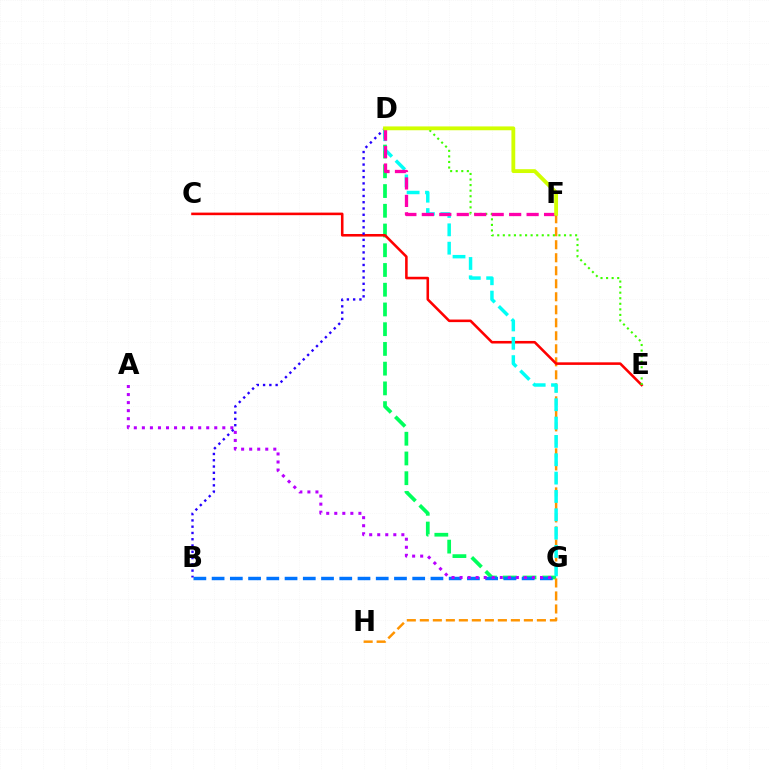{('D', 'G'): [{'color': '#00ff5c', 'line_style': 'dashed', 'thickness': 2.68}, {'color': '#00fff6', 'line_style': 'dashed', 'thickness': 2.49}], ('F', 'H'): [{'color': '#ff9400', 'line_style': 'dashed', 'thickness': 1.77}], ('C', 'E'): [{'color': '#ff0000', 'line_style': 'solid', 'thickness': 1.85}], ('B', 'G'): [{'color': '#0074ff', 'line_style': 'dashed', 'thickness': 2.48}], ('A', 'G'): [{'color': '#b900ff', 'line_style': 'dotted', 'thickness': 2.19}], ('B', 'D'): [{'color': '#2500ff', 'line_style': 'dotted', 'thickness': 1.7}], ('D', 'E'): [{'color': '#3dff00', 'line_style': 'dotted', 'thickness': 1.51}], ('D', 'F'): [{'color': '#ff00ac', 'line_style': 'dashed', 'thickness': 2.37}, {'color': '#d1ff00', 'line_style': 'solid', 'thickness': 2.76}]}